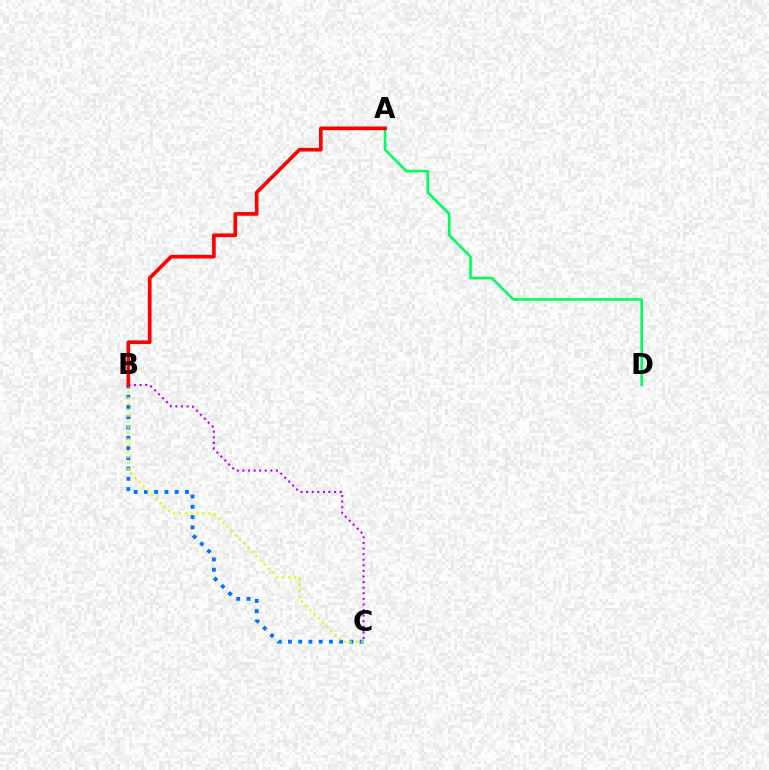{('A', 'D'): [{'color': '#00ff5c', 'line_style': 'solid', 'thickness': 1.9}], ('B', 'C'): [{'color': '#0074ff', 'line_style': 'dotted', 'thickness': 2.78}, {'color': '#b900ff', 'line_style': 'dotted', 'thickness': 1.52}, {'color': '#d1ff00', 'line_style': 'dotted', 'thickness': 1.61}], ('A', 'B'): [{'color': '#ff0000', 'line_style': 'solid', 'thickness': 2.65}]}